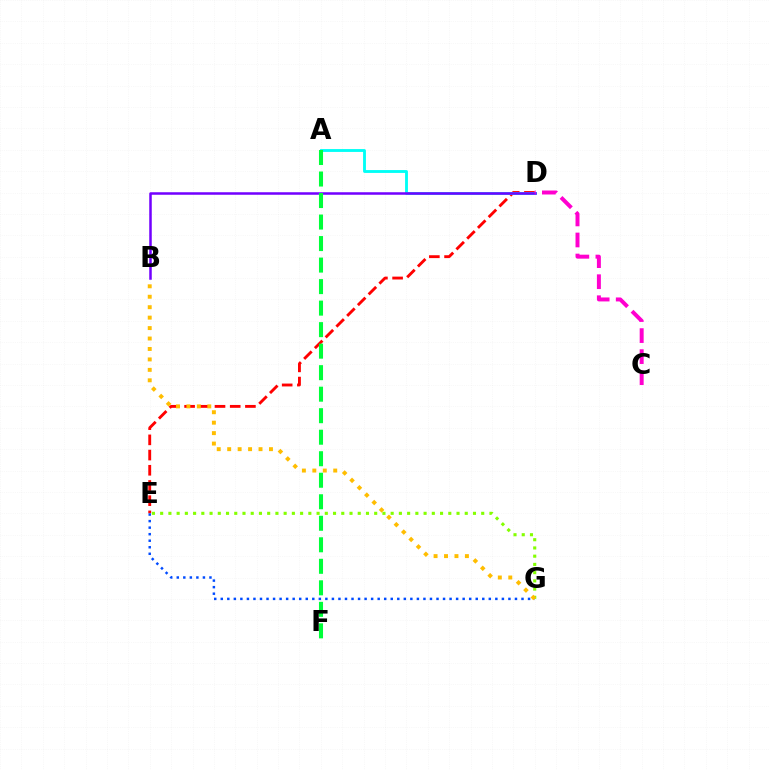{('D', 'E'): [{'color': '#ff0000', 'line_style': 'dashed', 'thickness': 2.07}], ('A', 'D'): [{'color': '#00fff6', 'line_style': 'solid', 'thickness': 2.06}], ('B', 'D'): [{'color': '#7200ff', 'line_style': 'solid', 'thickness': 1.81}], ('A', 'F'): [{'color': '#00ff39', 'line_style': 'dashed', 'thickness': 2.92}], ('E', 'G'): [{'color': '#004bff', 'line_style': 'dotted', 'thickness': 1.78}, {'color': '#84ff00', 'line_style': 'dotted', 'thickness': 2.24}], ('B', 'G'): [{'color': '#ffbd00', 'line_style': 'dotted', 'thickness': 2.84}], ('C', 'D'): [{'color': '#ff00cf', 'line_style': 'dashed', 'thickness': 2.86}]}